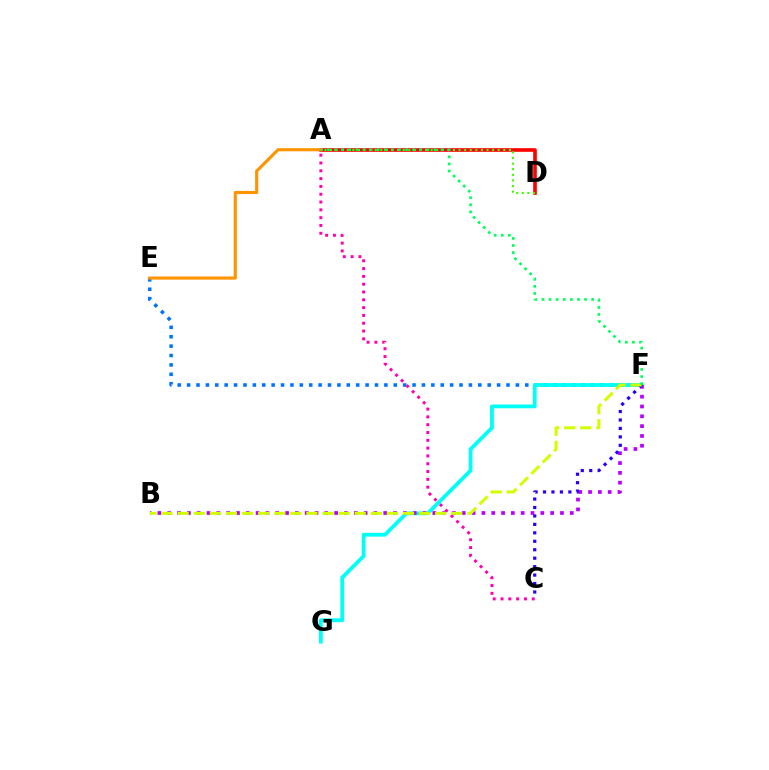{('A', 'D'): [{'color': '#ff0000', 'line_style': 'solid', 'thickness': 2.61}, {'color': '#3dff00', 'line_style': 'dotted', 'thickness': 1.52}], ('E', 'F'): [{'color': '#0074ff', 'line_style': 'dotted', 'thickness': 2.55}], ('A', 'C'): [{'color': '#ff00ac', 'line_style': 'dotted', 'thickness': 2.12}], ('F', 'G'): [{'color': '#00fff6', 'line_style': 'solid', 'thickness': 2.73}], ('A', 'E'): [{'color': '#ff9400', 'line_style': 'solid', 'thickness': 2.25}], ('B', 'F'): [{'color': '#b900ff', 'line_style': 'dotted', 'thickness': 2.67}, {'color': '#d1ff00', 'line_style': 'dashed', 'thickness': 2.19}], ('C', 'F'): [{'color': '#2500ff', 'line_style': 'dotted', 'thickness': 2.3}], ('A', 'F'): [{'color': '#00ff5c', 'line_style': 'dotted', 'thickness': 1.93}]}